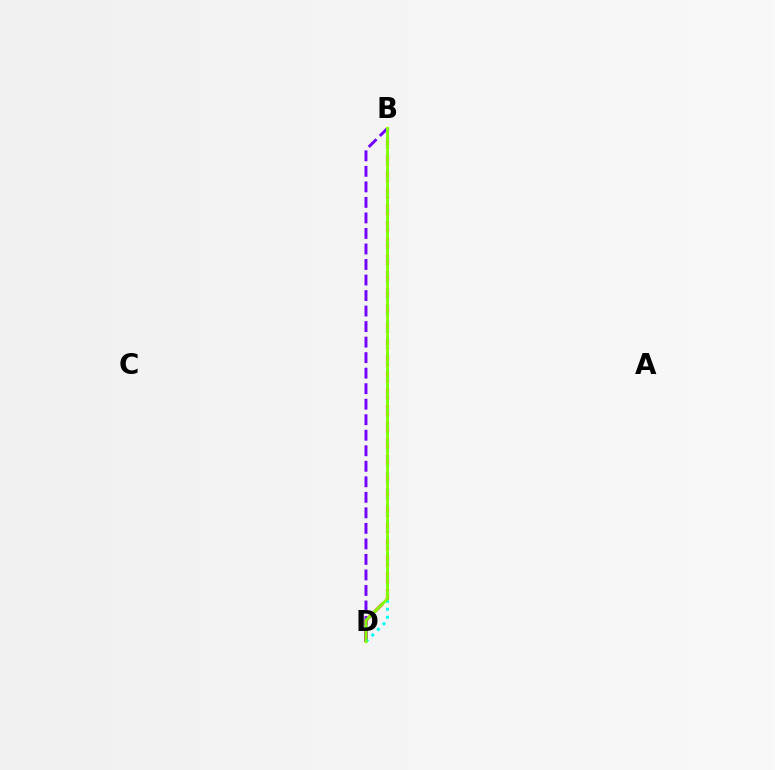{('B', 'D'): [{'color': '#ff0000', 'line_style': 'dashed', 'thickness': 2.27}, {'color': '#7200ff', 'line_style': 'dashed', 'thickness': 2.11}, {'color': '#00fff6', 'line_style': 'dotted', 'thickness': 2.17}, {'color': '#84ff00', 'line_style': 'solid', 'thickness': 2.03}]}